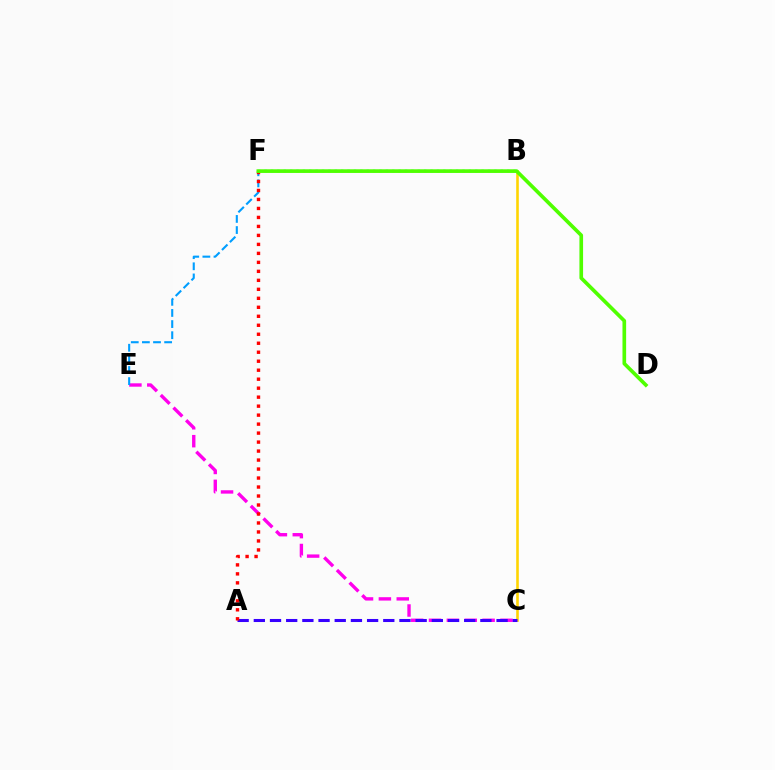{('B', 'C'): [{'color': '#ffd500', 'line_style': 'solid', 'thickness': 1.87}], ('C', 'E'): [{'color': '#ff00ed', 'line_style': 'dashed', 'thickness': 2.43}], ('A', 'C'): [{'color': '#3700ff', 'line_style': 'dashed', 'thickness': 2.2}], ('E', 'F'): [{'color': '#009eff', 'line_style': 'dashed', 'thickness': 1.51}], ('A', 'F'): [{'color': '#ff0000', 'line_style': 'dotted', 'thickness': 2.44}], ('B', 'F'): [{'color': '#00ff86', 'line_style': 'dotted', 'thickness': 1.73}], ('D', 'F'): [{'color': '#4fff00', 'line_style': 'solid', 'thickness': 2.63}]}